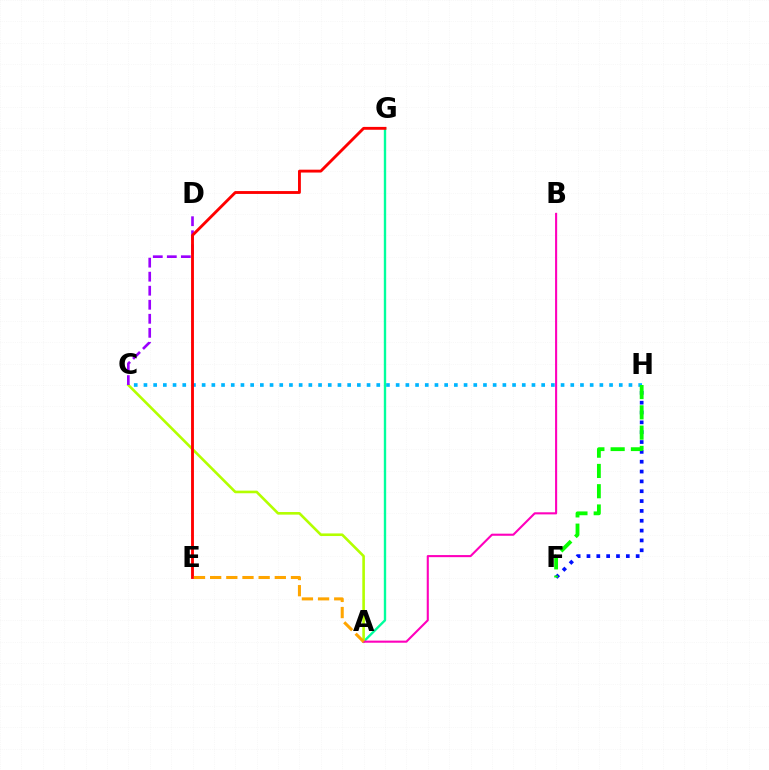{('F', 'H'): [{'color': '#0010ff', 'line_style': 'dotted', 'thickness': 2.67}, {'color': '#08ff00', 'line_style': 'dashed', 'thickness': 2.75}], ('C', 'H'): [{'color': '#00b5ff', 'line_style': 'dotted', 'thickness': 2.64}], ('A', 'G'): [{'color': '#00ff9d', 'line_style': 'solid', 'thickness': 1.7}], ('A', 'C'): [{'color': '#b3ff00', 'line_style': 'solid', 'thickness': 1.88}], ('C', 'D'): [{'color': '#9b00ff', 'line_style': 'dashed', 'thickness': 1.91}], ('E', 'G'): [{'color': '#ff0000', 'line_style': 'solid', 'thickness': 2.06}], ('A', 'B'): [{'color': '#ff00bd', 'line_style': 'solid', 'thickness': 1.51}], ('A', 'E'): [{'color': '#ffa500', 'line_style': 'dashed', 'thickness': 2.2}]}